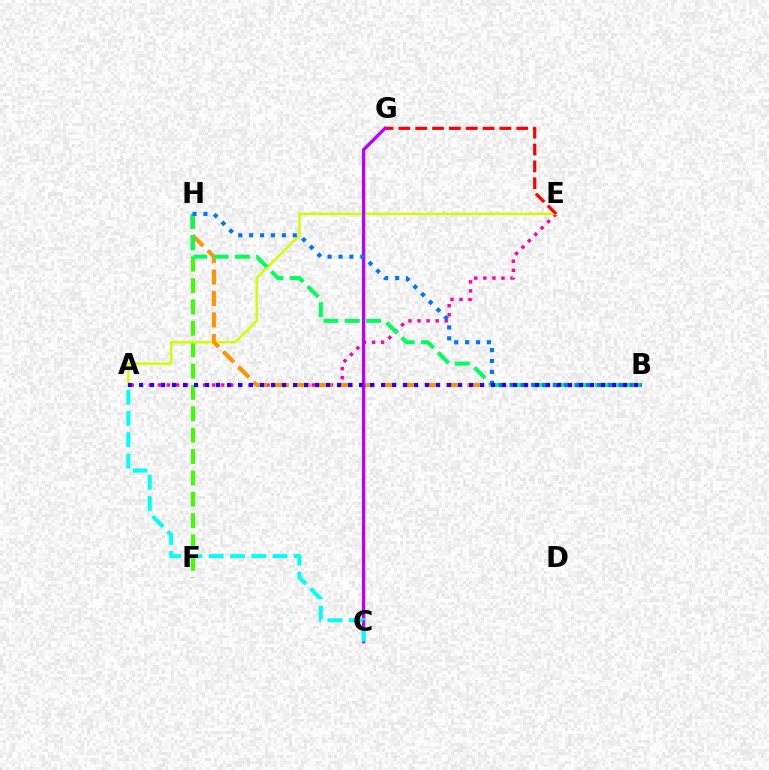{('F', 'H'): [{'color': '#3dff00', 'line_style': 'dashed', 'thickness': 2.9}], ('A', 'E'): [{'color': '#ff00ac', 'line_style': 'dotted', 'thickness': 2.46}, {'color': '#d1ff00', 'line_style': 'solid', 'thickness': 1.79}], ('B', 'H'): [{'color': '#ff9400', 'line_style': 'dashed', 'thickness': 2.92}, {'color': '#00ff5c', 'line_style': 'dashed', 'thickness': 2.89}, {'color': '#0074ff', 'line_style': 'dotted', 'thickness': 2.96}], ('E', 'G'): [{'color': '#ff0000', 'line_style': 'dashed', 'thickness': 2.29}], ('C', 'G'): [{'color': '#b900ff', 'line_style': 'solid', 'thickness': 2.37}], ('A', 'B'): [{'color': '#2500ff', 'line_style': 'dotted', 'thickness': 2.99}], ('A', 'C'): [{'color': '#00fff6', 'line_style': 'dashed', 'thickness': 2.89}]}